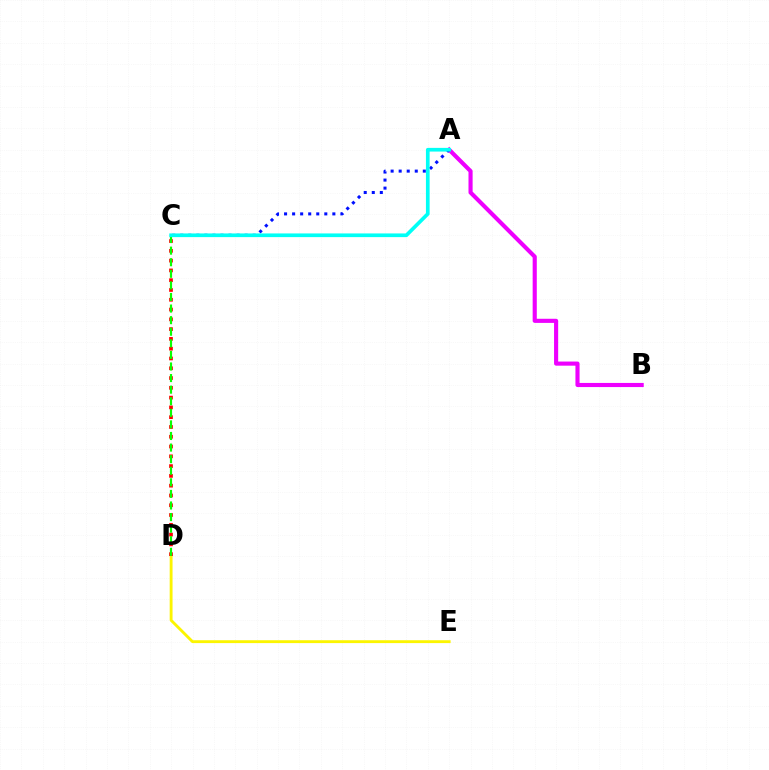{('D', 'E'): [{'color': '#fcf500', 'line_style': 'solid', 'thickness': 2.06}], ('C', 'D'): [{'color': '#ff0000', 'line_style': 'dotted', 'thickness': 2.66}, {'color': '#08ff00', 'line_style': 'dashed', 'thickness': 1.57}], ('A', 'B'): [{'color': '#ee00ff', 'line_style': 'solid', 'thickness': 2.97}], ('A', 'C'): [{'color': '#0010ff', 'line_style': 'dotted', 'thickness': 2.19}, {'color': '#00fff6', 'line_style': 'solid', 'thickness': 2.66}]}